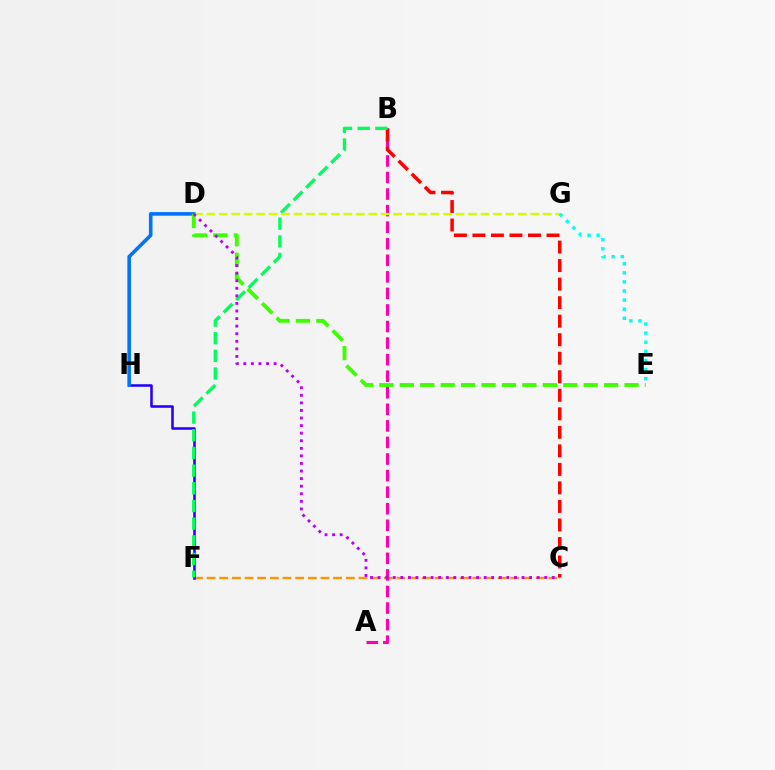{('C', 'F'): [{'color': '#ff9400', 'line_style': 'dashed', 'thickness': 1.72}], ('A', 'B'): [{'color': '#ff00ac', 'line_style': 'dashed', 'thickness': 2.25}], ('F', 'H'): [{'color': '#2500ff', 'line_style': 'solid', 'thickness': 1.83}], ('D', 'H'): [{'color': '#0074ff', 'line_style': 'solid', 'thickness': 2.6}], ('B', 'C'): [{'color': '#ff0000', 'line_style': 'dashed', 'thickness': 2.52}], ('B', 'F'): [{'color': '#00ff5c', 'line_style': 'dashed', 'thickness': 2.4}], ('D', 'G'): [{'color': '#d1ff00', 'line_style': 'dashed', 'thickness': 1.69}], ('D', 'E'): [{'color': '#3dff00', 'line_style': 'dashed', 'thickness': 2.77}], ('C', 'D'): [{'color': '#b900ff', 'line_style': 'dotted', 'thickness': 2.06}], ('E', 'G'): [{'color': '#00fff6', 'line_style': 'dotted', 'thickness': 2.47}]}